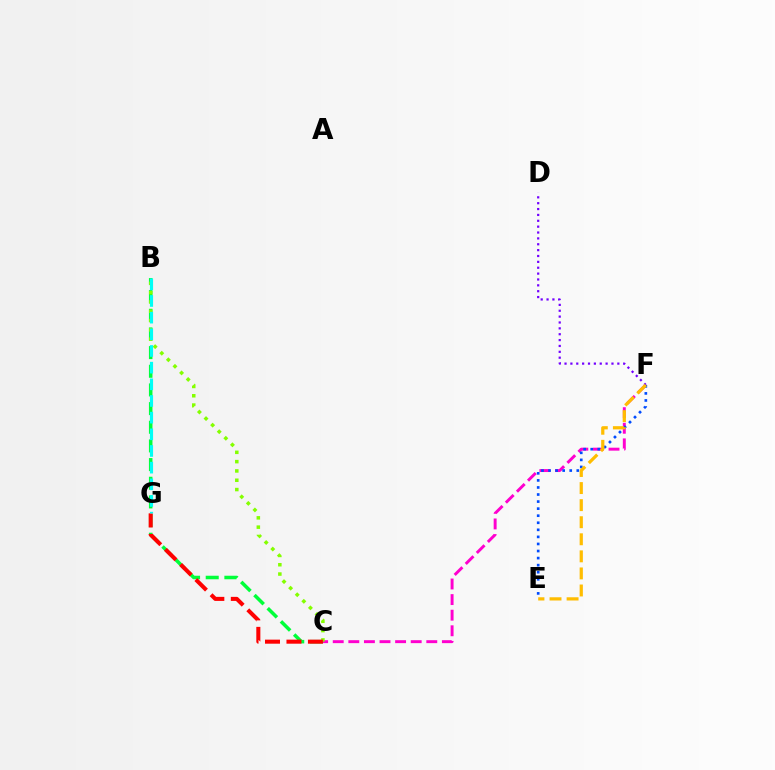{('B', 'C'): [{'color': '#00ff39', 'line_style': 'dashed', 'thickness': 2.54}, {'color': '#84ff00', 'line_style': 'dotted', 'thickness': 2.53}], ('C', 'F'): [{'color': '#ff00cf', 'line_style': 'dashed', 'thickness': 2.12}], ('D', 'F'): [{'color': '#7200ff', 'line_style': 'dotted', 'thickness': 1.59}], ('E', 'F'): [{'color': '#004bff', 'line_style': 'dotted', 'thickness': 1.92}, {'color': '#ffbd00', 'line_style': 'dashed', 'thickness': 2.32}], ('C', 'G'): [{'color': '#ff0000', 'line_style': 'dashed', 'thickness': 2.92}], ('B', 'G'): [{'color': '#00fff6', 'line_style': 'dashed', 'thickness': 2.26}]}